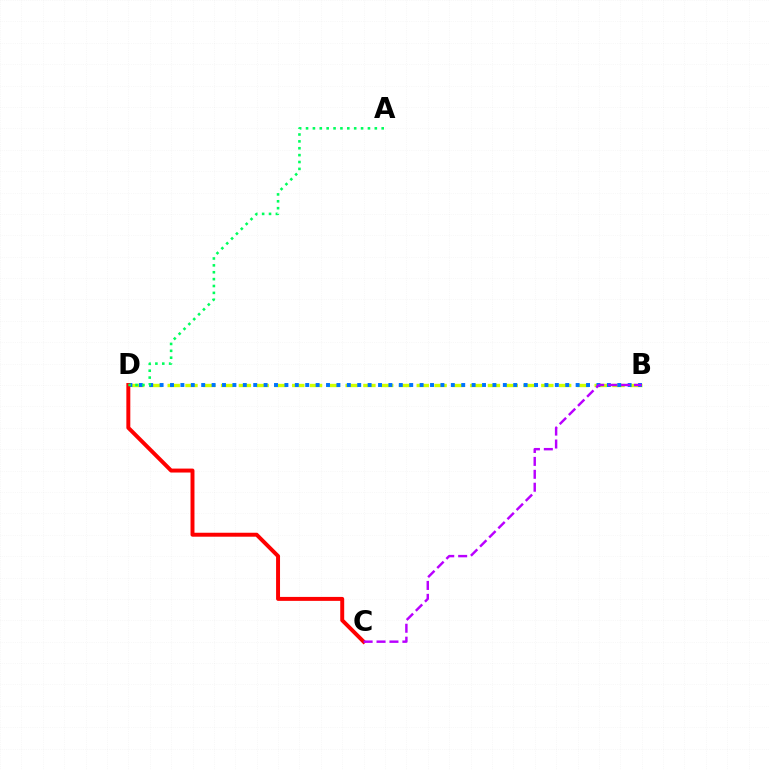{('B', 'D'): [{'color': '#d1ff00', 'line_style': 'dashed', 'thickness': 2.42}, {'color': '#0074ff', 'line_style': 'dotted', 'thickness': 2.83}], ('C', 'D'): [{'color': '#ff0000', 'line_style': 'solid', 'thickness': 2.85}], ('B', 'C'): [{'color': '#b900ff', 'line_style': 'dashed', 'thickness': 1.76}], ('A', 'D'): [{'color': '#00ff5c', 'line_style': 'dotted', 'thickness': 1.87}]}